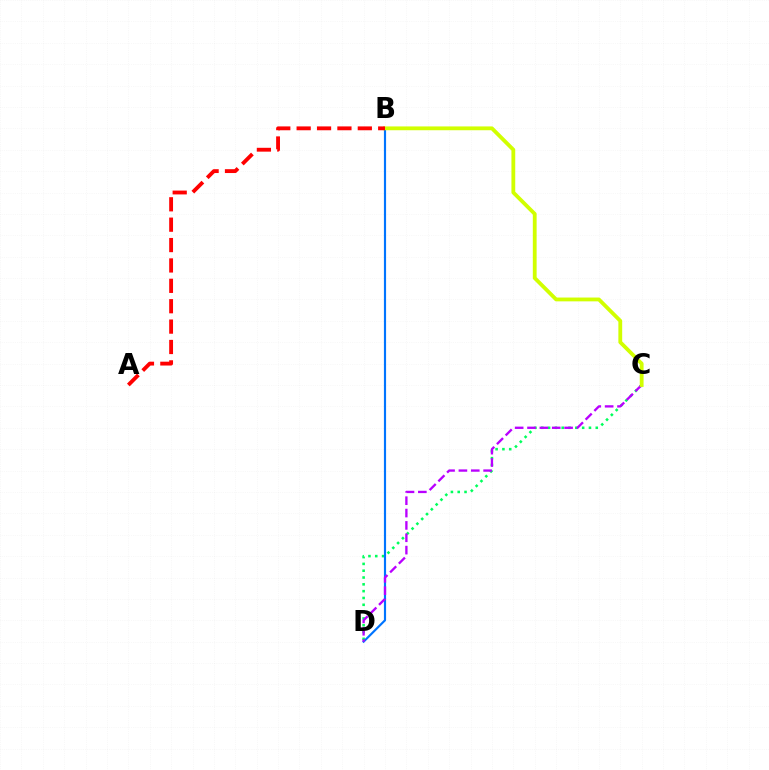{('C', 'D'): [{'color': '#00ff5c', 'line_style': 'dotted', 'thickness': 1.85}, {'color': '#b900ff', 'line_style': 'dashed', 'thickness': 1.68}], ('B', 'D'): [{'color': '#0074ff', 'line_style': 'solid', 'thickness': 1.56}], ('B', 'C'): [{'color': '#d1ff00', 'line_style': 'solid', 'thickness': 2.74}], ('A', 'B'): [{'color': '#ff0000', 'line_style': 'dashed', 'thickness': 2.77}]}